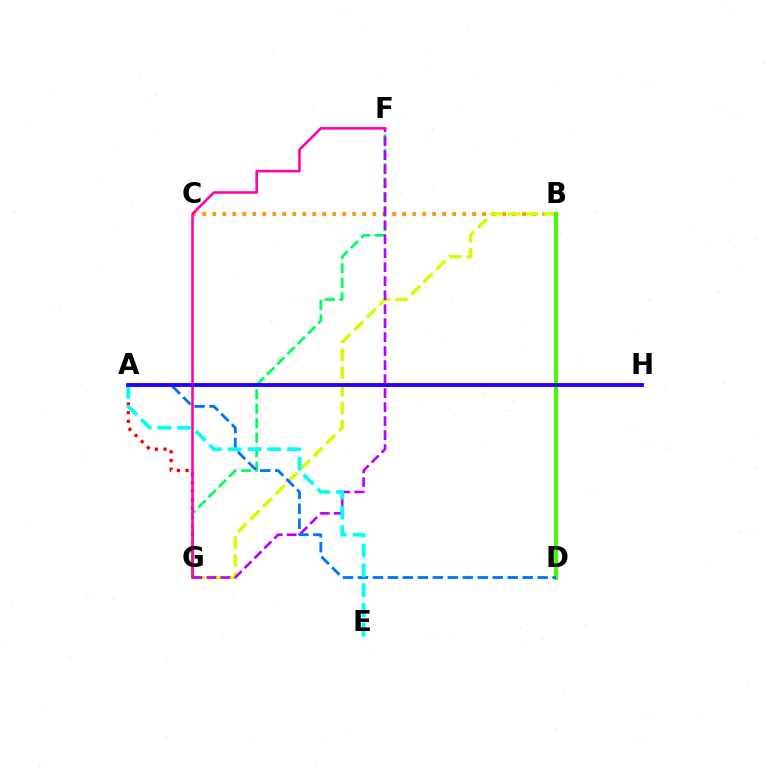{('B', 'C'): [{'color': '#ff9400', 'line_style': 'dotted', 'thickness': 2.72}], ('A', 'G'): [{'color': '#ff0000', 'line_style': 'dotted', 'thickness': 2.36}], ('B', 'G'): [{'color': '#d1ff00', 'line_style': 'dashed', 'thickness': 2.43}], ('B', 'D'): [{'color': '#3dff00', 'line_style': 'solid', 'thickness': 2.87}], ('F', 'G'): [{'color': '#00ff5c', 'line_style': 'dashed', 'thickness': 1.97}, {'color': '#b900ff', 'line_style': 'dashed', 'thickness': 1.9}, {'color': '#ff00ac', 'line_style': 'solid', 'thickness': 1.86}], ('A', 'D'): [{'color': '#0074ff', 'line_style': 'dashed', 'thickness': 2.03}], ('A', 'E'): [{'color': '#00fff6', 'line_style': 'dashed', 'thickness': 2.69}], ('A', 'H'): [{'color': '#2500ff', 'line_style': 'solid', 'thickness': 2.77}]}